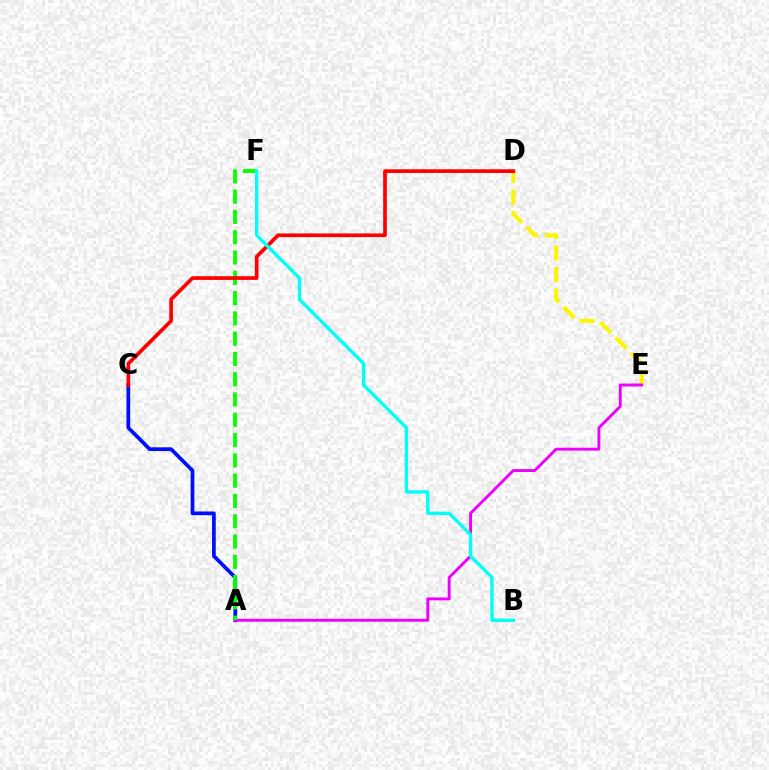{('D', 'E'): [{'color': '#fcf500', 'line_style': 'dashed', 'thickness': 2.93}], ('A', 'C'): [{'color': '#0010ff', 'line_style': 'solid', 'thickness': 2.69}], ('A', 'E'): [{'color': '#ee00ff', 'line_style': 'solid', 'thickness': 2.09}], ('A', 'F'): [{'color': '#08ff00', 'line_style': 'dashed', 'thickness': 2.76}], ('C', 'D'): [{'color': '#ff0000', 'line_style': 'solid', 'thickness': 2.66}], ('B', 'F'): [{'color': '#00fff6', 'line_style': 'solid', 'thickness': 2.4}]}